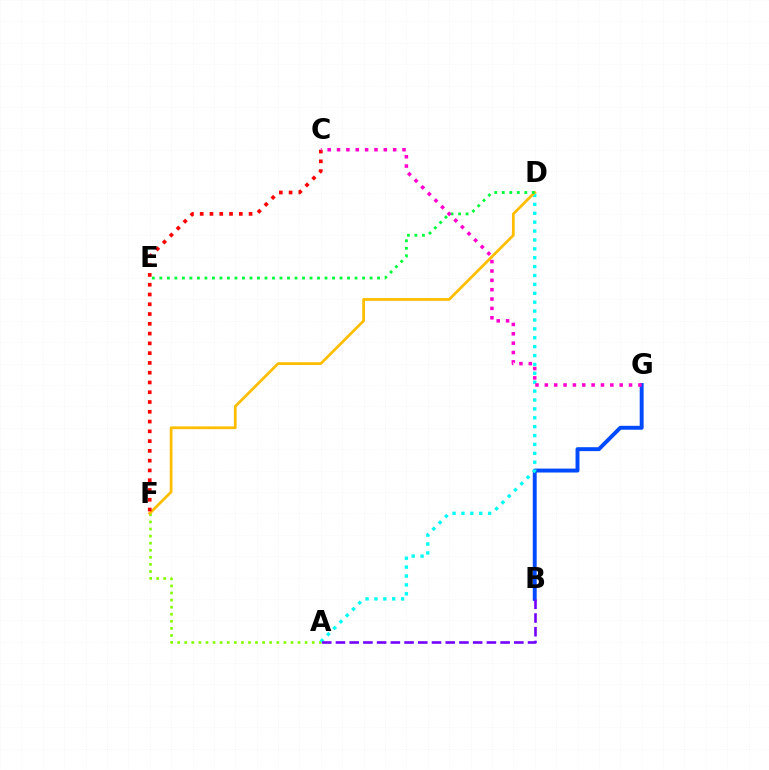{('B', 'G'): [{'color': '#004bff', 'line_style': 'solid', 'thickness': 2.83}], ('A', 'F'): [{'color': '#84ff00', 'line_style': 'dotted', 'thickness': 1.92}], ('A', 'D'): [{'color': '#00fff6', 'line_style': 'dotted', 'thickness': 2.42}], ('D', 'F'): [{'color': '#ffbd00', 'line_style': 'solid', 'thickness': 1.99}], ('C', 'F'): [{'color': '#ff0000', 'line_style': 'dotted', 'thickness': 2.66}], ('A', 'B'): [{'color': '#7200ff', 'line_style': 'dashed', 'thickness': 1.86}], ('D', 'E'): [{'color': '#00ff39', 'line_style': 'dotted', 'thickness': 2.04}], ('C', 'G'): [{'color': '#ff00cf', 'line_style': 'dotted', 'thickness': 2.54}]}